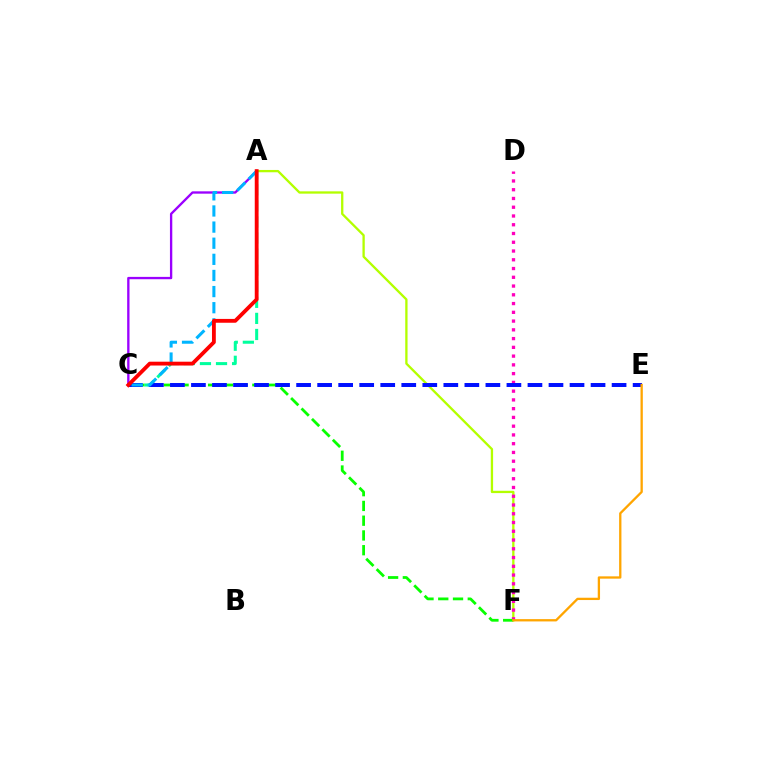{('A', 'F'): [{'color': '#b3ff00', 'line_style': 'solid', 'thickness': 1.66}], ('D', 'F'): [{'color': '#ff00bd', 'line_style': 'dotted', 'thickness': 2.38}], ('A', 'C'): [{'color': '#00ff9d', 'line_style': 'dashed', 'thickness': 2.18}, {'color': '#9b00ff', 'line_style': 'solid', 'thickness': 1.68}, {'color': '#00b5ff', 'line_style': 'dashed', 'thickness': 2.19}, {'color': '#ff0000', 'line_style': 'solid', 'thickness': 2.76}], ('C', 'F'): [{'color': '#08ff00', 'line_style': 'dashed', 'thickness': 2.0}], ('C', 'E'): [{'color': '#0010ff', 'line_style': 'dashed', 'thickness': 2.86}], ('E', 'F'): [{'color': '#ffa500', 'line_style': 'solid', 'thickness': 1.66}]}